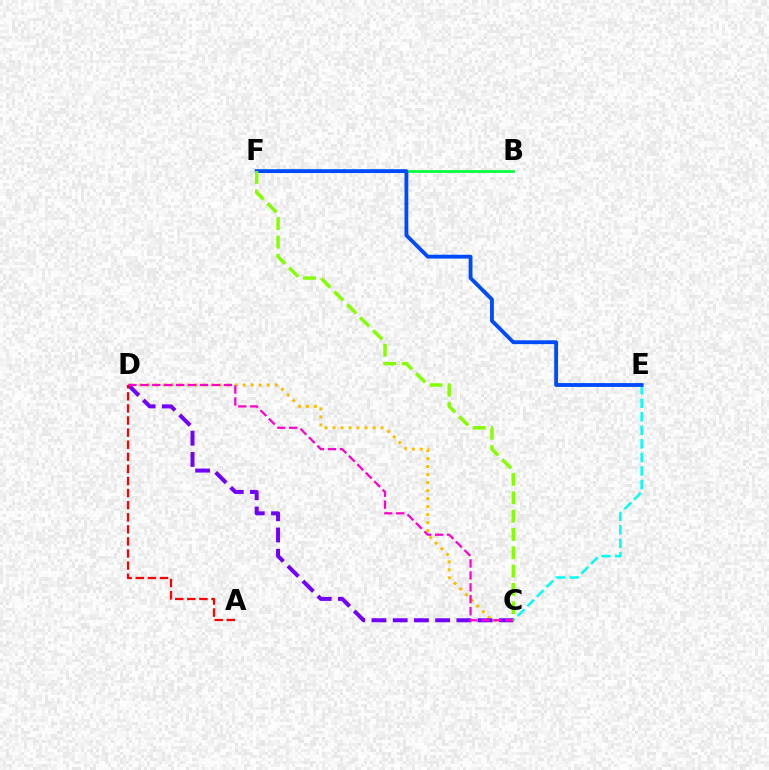{('B', 'F'): [{'color': '#00ff39', 'line_style': 'solid', 'thickness': 1.93}], ('C', 'E'): [{'color': '#00fff6', 'line_style': 'dashed', 'thickness': 1.84}], ('E', 'F'): [{'color': '#004bff', 'line_style': 'solid', 'thickness': 2.76}], ('C', 'D'): [{'color': '#ffbd00', 'line_style': 'dotted', 'thickness': 2.17}, {'color': '#7200ff', 'line_style': 'dashed', 'thickness': 2.88}, {'color': '#ff00cf', 'line_style': 'dashed', 'thickness': 1.62}], ('A', 'D'): [{'color': '#ff0000', 'line_style': 'dashed', 'thickness': 1.64}], ('C', 'F'): [{'color': '#84ff00', 'line_style': 'dashed', 'thickness': 2.49}]}